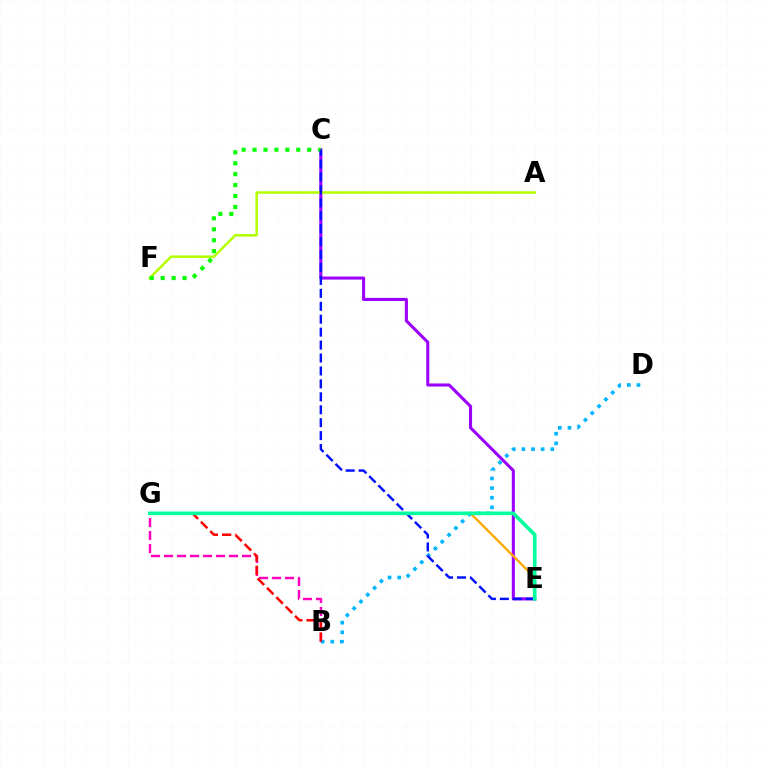{('B', 'G'): [{'color': '#ff00bd', 'line_style': 'dashed', 'thickness': 1.77}, {'color': '#ff0000', 'line_style': 'dashed', 'thickness': 1.8}], ('C', 'E'): [{'color': '#9b00ff', 'line_style': 'solid', 'thickness': 2.21}, {'color': '#0010ff', 'line_style': 'dashed', 'thickness': 1.76}], ('E', 'G'): [{'color': '#ffa500', 'line_style': 'solid', 'thickness': 1.66}, {'color': '#00ff9d', 'line_style': 'solid', 'thickness': 2.61}], ('B', 'D'): [{'color': '#00b5ff', 'line_style': 'dotted', 'thickness': 2.62}], ('A', 'F'): [{'color': '#b3ff00', 'line_style': 'solid', 'thickness': 1.8}], ('C', 'F'): [{'color': '#08ff00', 'line_style': 'dotted', 'thickness': 2.97}]}